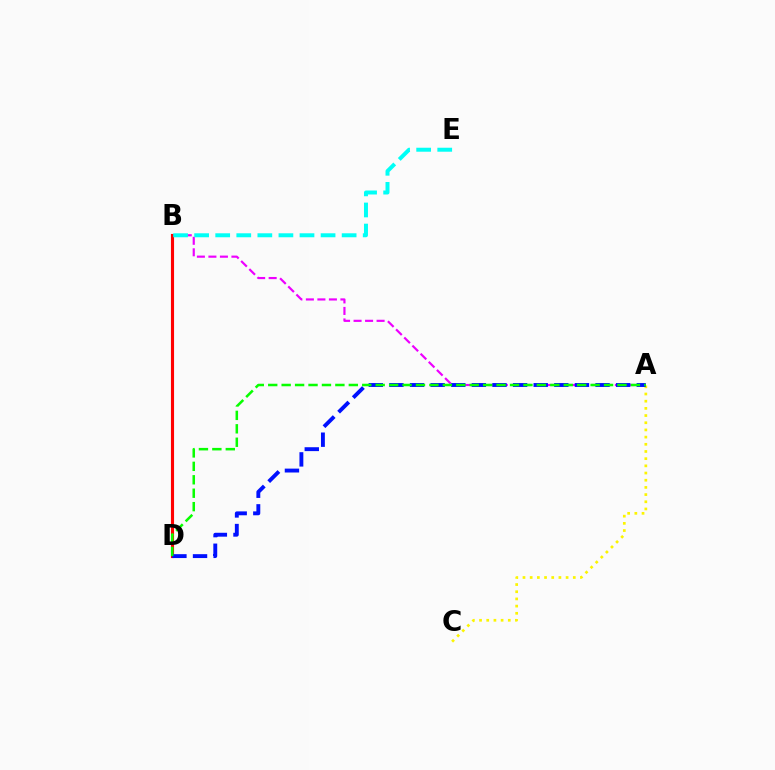{('A', 'C'): [{'color': '#fcf500', 'line_style': 'dotted', 'thickness': 1.95}], ('A', 'B'): [{'color': '#ee00ff', 'line_style': 'dashed', 'thickness': 1.56}], ('B', 'D'): [{'color': '#ff0000', 'line_style': 'solid', 'thickness': 2.24}], ('A', 'D'): [{'color': '#0010ff', 'line_style': 'dashed', 'thickness': 2.8}, {'color': '#08ff00', 'line_style': 'dashed', 'thickness': 1.82}], ('B', 'E'): [{'color': '#00fff6', 'line_style': 'dashed', 'thickness': 2.86}]}